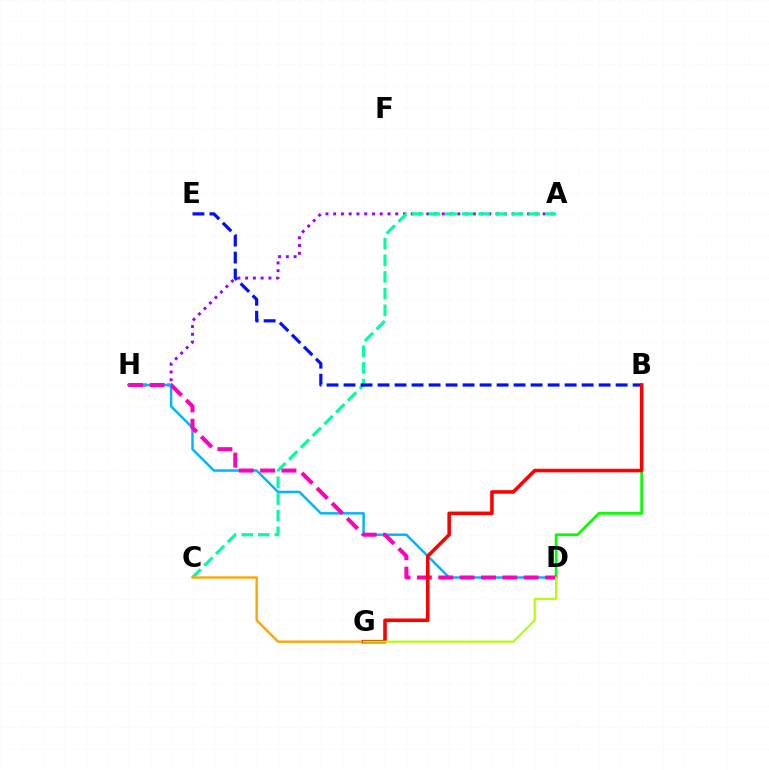{('B', 'D'): [{'color': '#08ff00', 'line_style': 'solid', 'thickness': 1.97}], ('A', 'H'): [{'color': '#9b00ff', 'line_style': 'dotted', 'thickness': 2.11}], ('A', 'C'): [{'color': '#00ff9d', 'line_style': 'dashed', 'thickness': 2.26}], ('C', 'G'): [{'color': '#ffa500', 'line_style': 'solid', 'thickness': 1.7}], ('D', 'H'): [{'color': '#00b5ff', 'line_style': 'solid', 'thickness': 1.77}, {'color': '#ff00bd', 'line_style': 'dashed', 'thickness': 2.9}], ('B', 'E'): [{'color': '#0010ff', 'line_style': 'dashed', 'thickness': 2.31}], ('B', 'G'): [{'color': '#ff0000', 'line_style': 'solid', 'thickness': 2.57}], ('D', 'G'): [{'color': '#b3ff00', 'line_style': 'solid', 'thickness': 1.53}]}